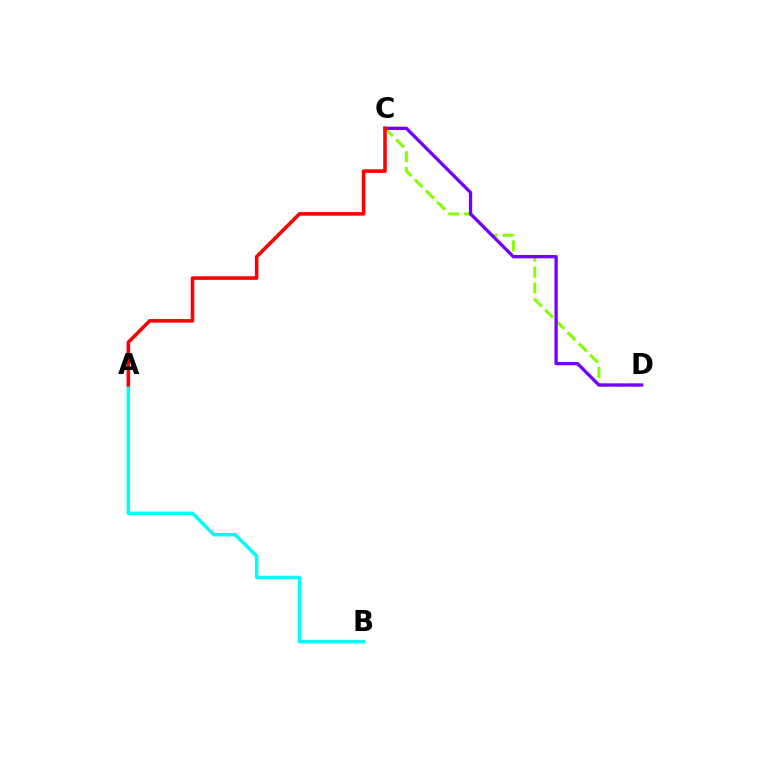{('C', 'D'): [{'color': '#84ff00', 'line_style': 'dashed', 'thickness': 2.15}, {'color': '#7200ff', 'line_style': 'solid', 'thickness': 2.36}], ('A', 'B'): [{'color': '#00fff6', 'line_style': 'solid', 'thickness': 2.52}], ('A', 'C'): [{'color': '#ff0000', 'line_style': 'solid', 'thickness': 2.57}]}